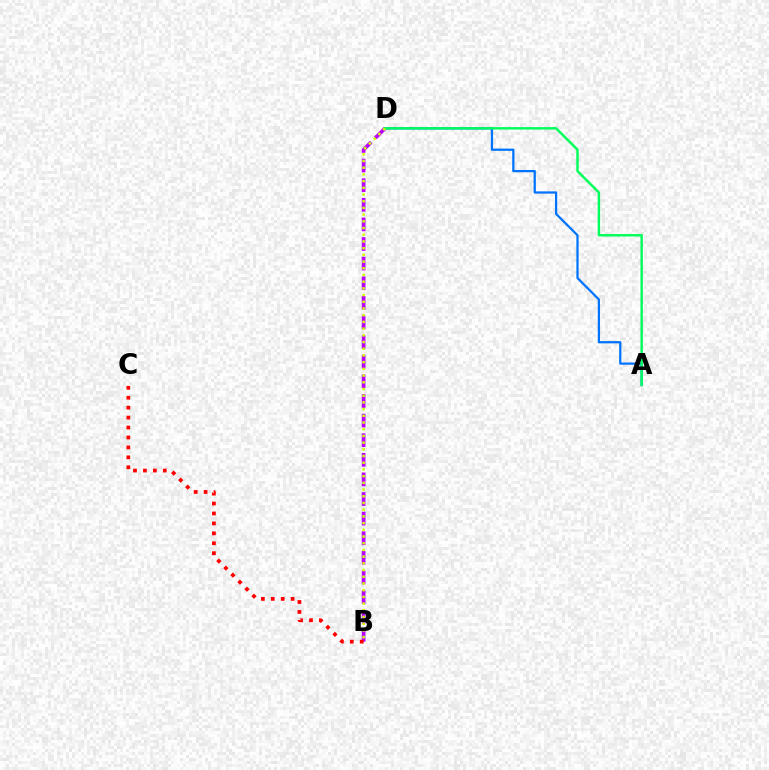{('B', 'D'): [{'color': '#b900ff', 'line_style': 'dashed', 'thickness': 2.66}, {'color': '#d1ff00', 'line_style': 'dotted', 'thickness': 1.82}], ('A', 'D'): [{'color': '#0074ff', 'line_style': 'solid', 'thickness': 1.62}, {'color': '#00ff5c', 'line_style': 'solid', 'thickness': 1.75}], ('B', 'C'): [{'color': '#ff0000', 'line_style': 'dotted', 'thickness': 2.7}]}